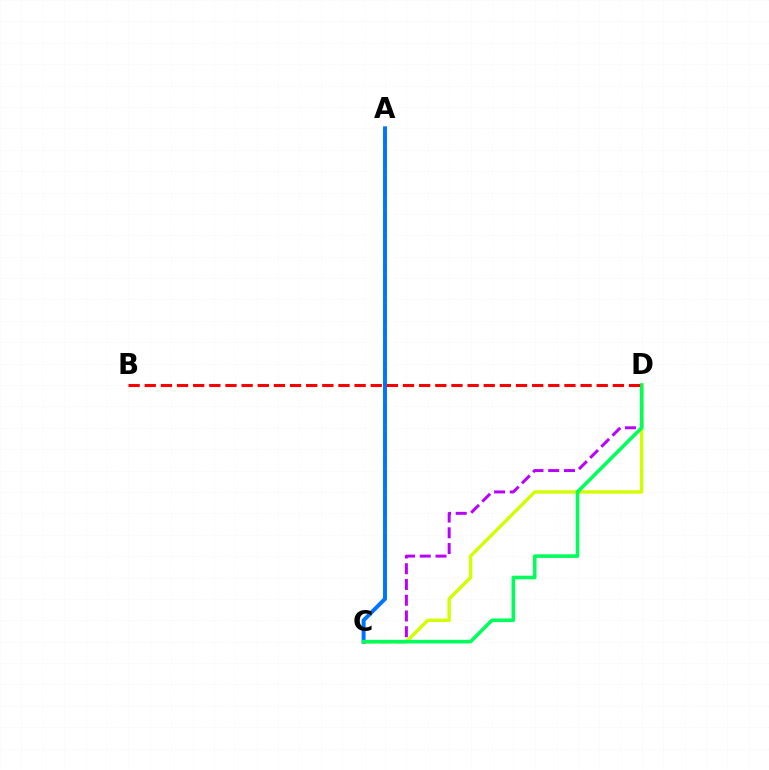{('C', 'D'): [{'color': '#b900ff', 'line_style': 'dashed', 'thickness': 2.14}, {'color': '#d1ff00', 'line_style': 'solid', 'thickness': 2.43}, {'color': '#00ff5c', 'line_style': 'solid', 'thickness': 2.59}], ('A', 'C'): [{'color': '#0074ff', 'line_style': 'solid', 'thickness': 2.84}], ('B', 'D'): [{'color': '#ff0000', 'line_style': 'dashed', 'thickness': 2.19}]}